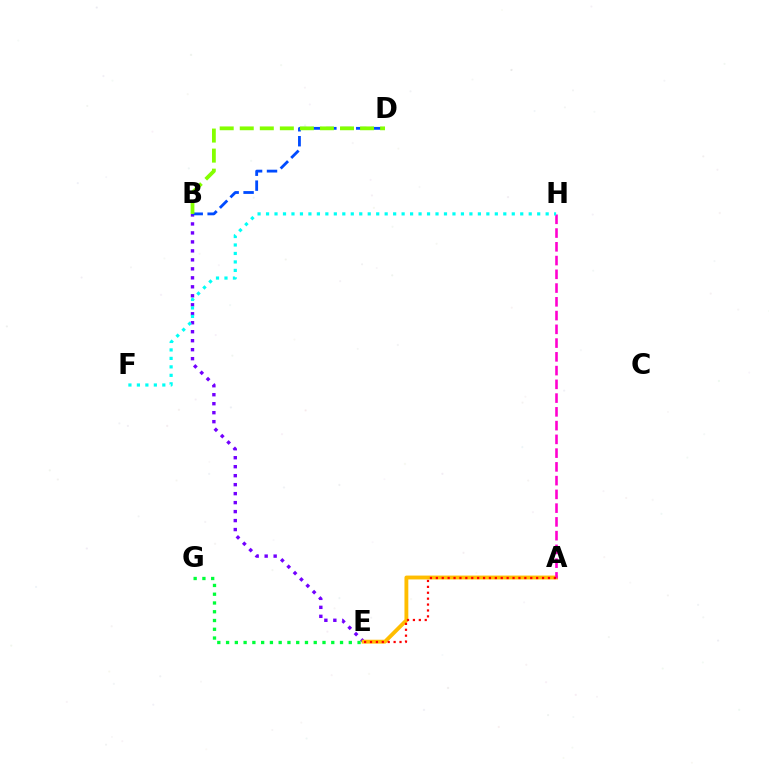{('B', 'E'): [{'color': '#7200ff', 'line_style': 'dotted', 'thickness': 2.44}], ('B', 'D'): [{'color': '#004bff', 'line_style': 'dashed', 'thickness': 2.03}, {'color': '#84ff00', 'line_style': 'dashed', 'thickness': 2.72}], ('A', 'E'): [{'color': '#ffbd00', 'line_style': 'solid', 'thickness': 2.78}, {'color': '#ff0000', 'line_style': 'dotted', 'thickness': 1.6}], ('E', 'G'): [{'color': '#00ff39', 'line_style': 'dotted', 'thickness': 2.38}], ('A', 'H'): [{'color': '#ff00cf', 'line_style': 'dashed', 'thickness': 1.87}], ('F', 'H'): [{'color': '#00fff6', 'line_style': 'dotted', 'thickness': 2.3}]}